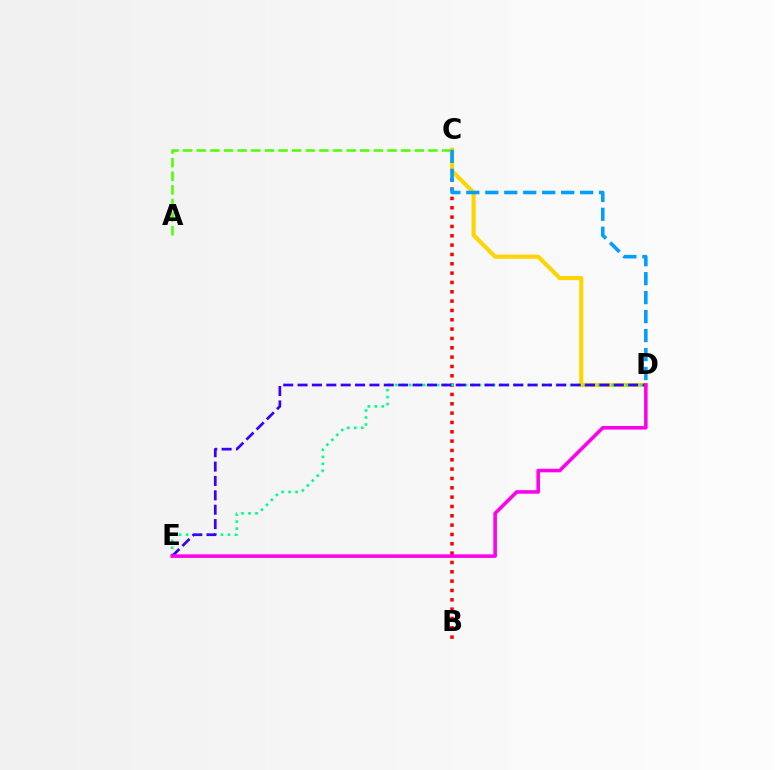{('A', 'C'): [{'color': '#4fff00', 'line_style': 'dashed', 'thickness': 1.85}], ('B', 'C'): [{'color': '#ff0000', 'line_style': 'dotted', 'thickness': 2.54}], ('C', 'D'): [{'color': '#ffd500', 'line_style': 'solid', 'thickness': 2.96}, {'color': '#009eff', 'line_style': 'dashed', 'thickness': 2.58}], ('D', 'E'): [{'color': '#00ff86', 'line_style': 'dotted', 'thickness': 1.9}, {'color': '#3700ff', 'line_style': 'dashed', 'thickness': 1.95}, {'color': '#ff00ed', 'line_style': 'solid', 'thickness': 2.57}]}